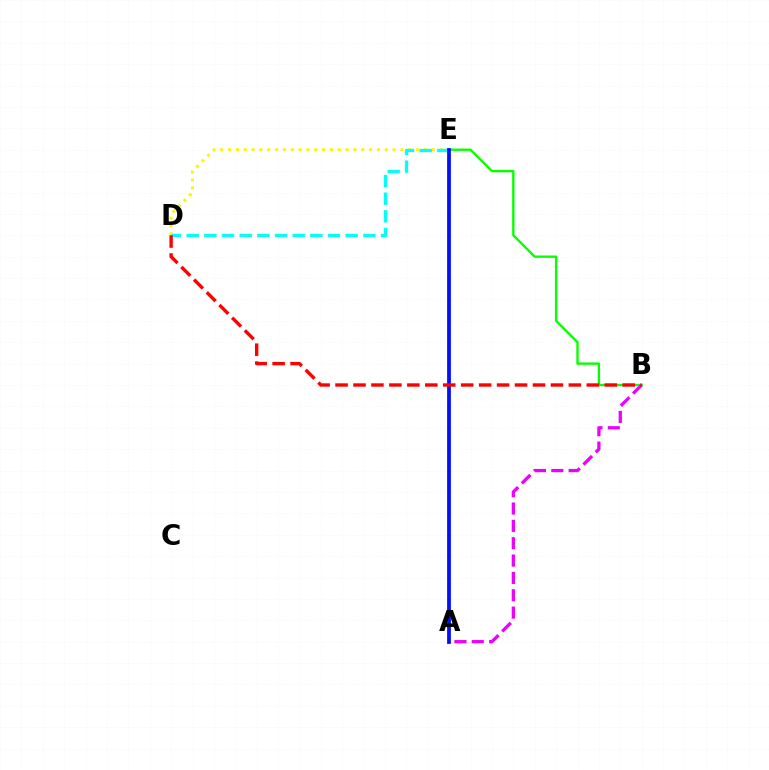{('D', 'E'): [{'color': '#fcf500', 'line_style': 'dotted', 'thickness': 2.13}, {'color': '#00fff6', 'line_style': 'dashed', 'thickness': 2.4}], ('B', 'E'): [{'color': '#08ff00', 'line_style': 'solid', 'thickness': 1.7}], ('A', 'B'): [{'color': '#ee00ff', 'line_style': 'dashed', 'thickness': 2.36}], ('A', 'E'): [{'color': '#0010ff', 'line_style': 'solid', 'thickness': 2.72}], ('B', 'D'): [{'color': '#ff0000', 'line_style': 'dashed', 'thickness': 2.44}]}